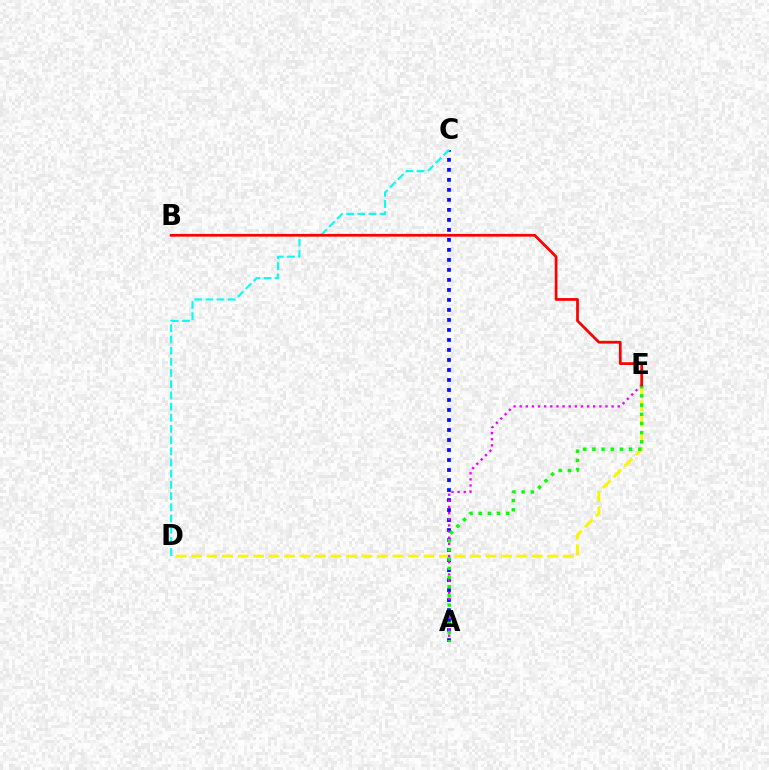{('A', 'C'): [{'color': '#0010ff', 'line_style': 'dotted', 'thickness': 2.72}], ('D', 'E'): [{'color': '#fcf500', 'line_style': 'dashed', 'thickness': 2.1}], ('A', 'E'): [{'color': '#ee00ff', 'line_style': 'dotted', 'thickness': 1.67}, {'color': '#08ff00', 'line_style': 'dotted', 'thickness': 2.5}], ('C', 'D'): [{'color': '#00fff6', 'line_style': 'dashed', 'thickness': 1.52}], ('B', 'E'): [{'color': '#ff0000', 'line_style': 'solid', 'thickness': 1.98}]}